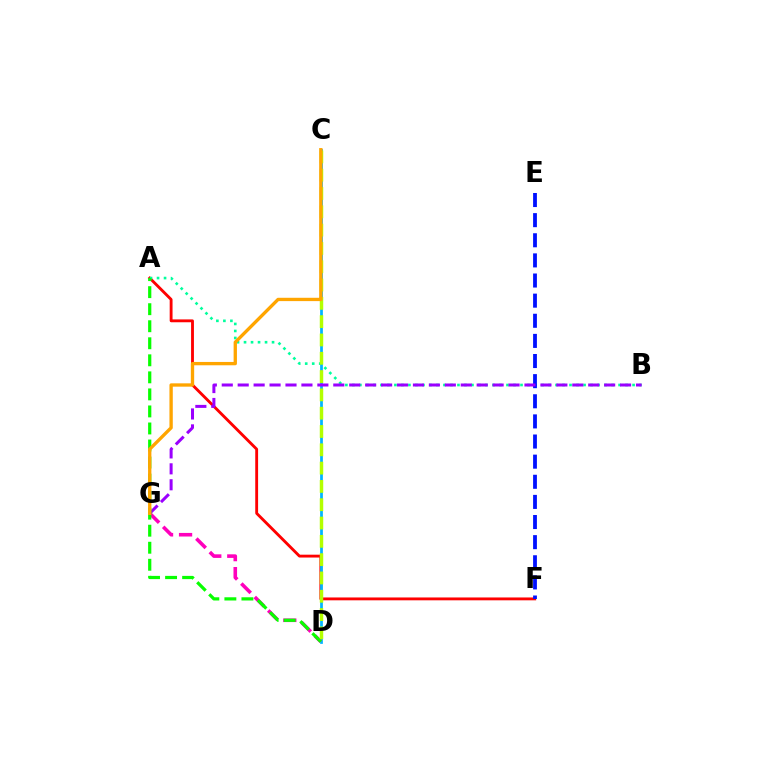{('A', 'F'): [{'color': '#ff0000', 'line_style': 'solid', 'thickness': 2.05}], ('C', 'D'): [{'color': '#00b5ff', 'line_style': 'solid', 'thickness': 1.97}, {'color': '#b3ff00', 'line_style': 'dashed', 'thickness': 2.49}], ('A', 'B'): [{'color': '#00ff9d', 'line_style': 'dotted', 'thickness': 1.9}], ('D', 'G'): [{'color': '#ff00bd', 'line_style': 'dashed', 'thickness': 2.58}], ('E', 'F'): [{'color': '#0010ff', 'line_style': 'dashed', 'thickness': 2.73}], ('B', 'G'): [{'color': '#9b00ff', 'line_style': 'dashed', 'thickness': 2.16}], ('A', 'D'): [{'color': '#08ff00', 'line_style': 'dashed', 'thickness': 2.31}], ('C', 'G'): [{'color': '#ffa500', 'line_style': 'solid', 'thickness': 2.4}]}